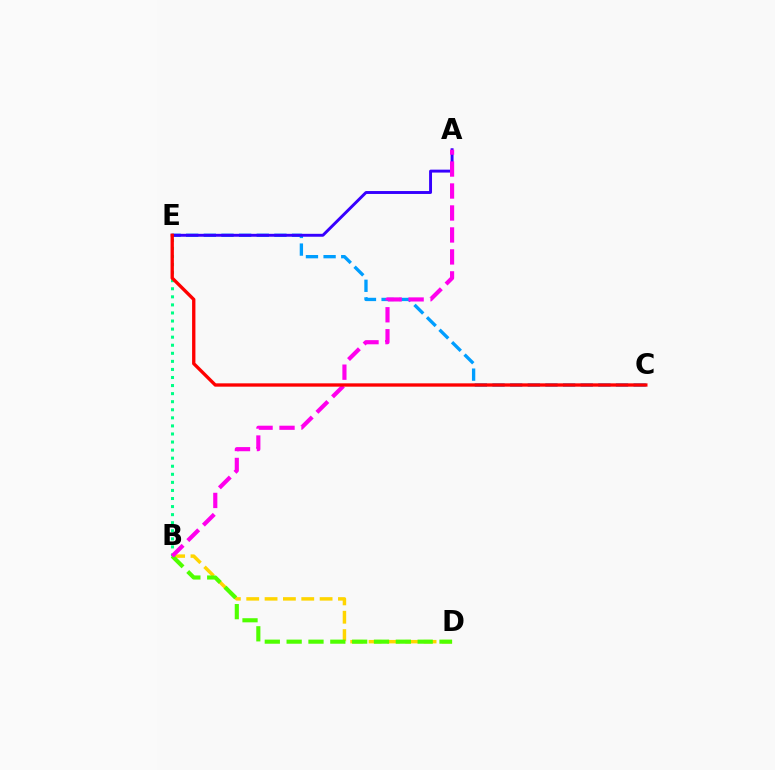{('C', 'E'): [{'color': '#009eff', 'line_style': 'dashed', 'thickness': 2.4}, {'color': '#ff0000', 'line_style': 'solid', 'thickness': 2.4}], ('B', 'D'): [{'color': '#ffd500', 'line_style': 'dashed', 'thickness': 2.49}, {'color': '#4fff00', 'line_style': 'dashed', 'thickness': 2.97}], ('B', 'E'): [{'color': '#00ff86', 'line_style': 'dotted', 'thickness': 2.19}], ('A', 'E'): [{'color': '#3700ff', 'line_style': 'solid', 'thickness': 2.1}], ('A', 'B'): [{'color': '#ff00ed', 'line_style': 'dashed', 'thickness': 2.98}]}